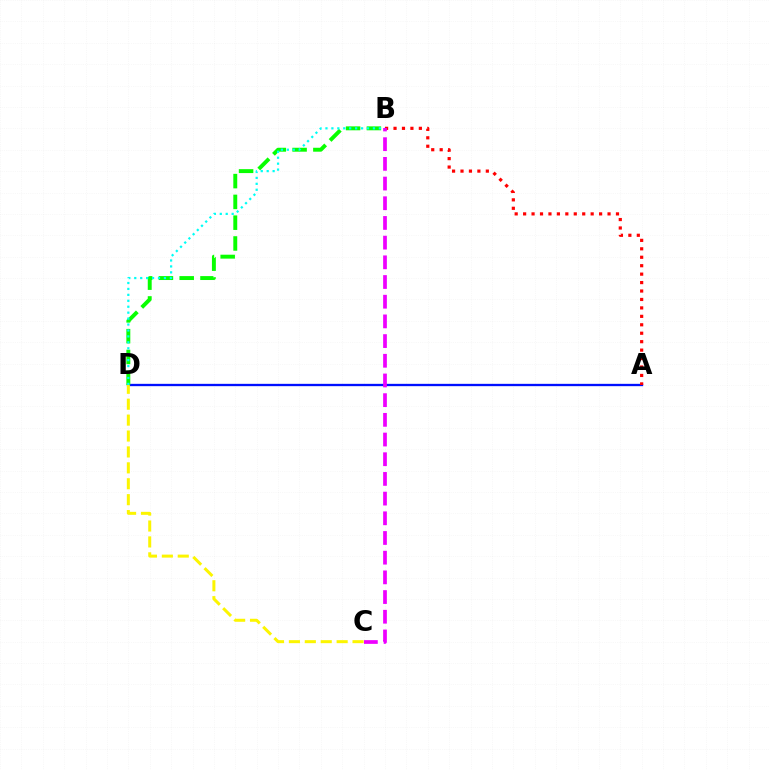{('A', 'D'): [{'color': '#0010ff', 'line_style': 'solid', 'thickness': 1.67}], ('B', 'D'): [{'color': '#08ff00', 'line_style': 'dashed', 'thickness': 2.82}, {'color': '#00fff6', 'line_style': 'dotted', 'thickness': 1.61}], ('A', 'B'): [{'color': '#ff0000', 'line_style': 'dotted', 'thickness': 2.29}], ('C', 'D'): [{'color': '#fcf500', 'line_style': 'dashed', 'thickness': 2.16}], ('B', 'C'): [{'color': '#ee00ff', 'line_style': 'dashed', 'thickness': 2.67}]}